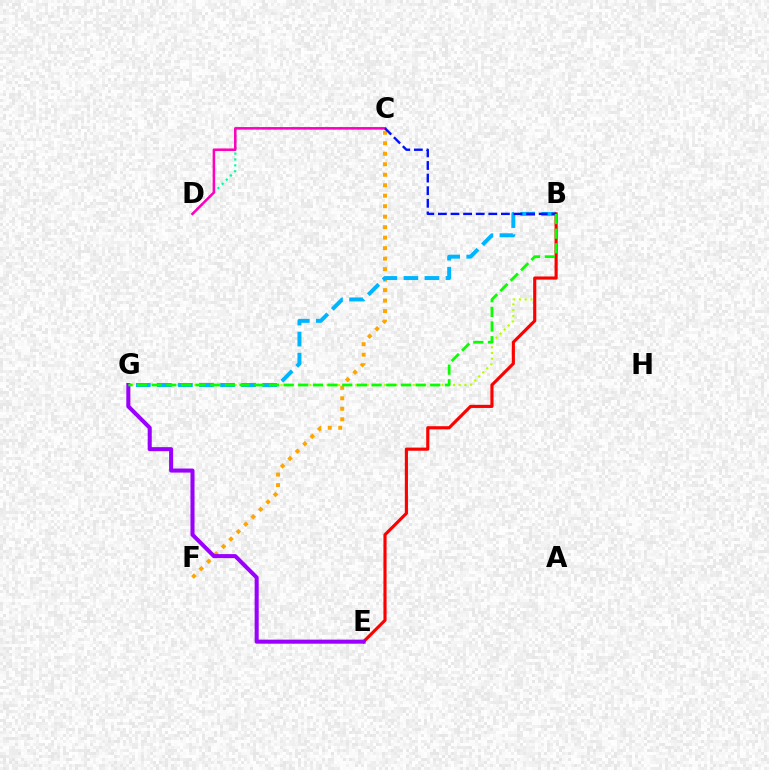{('C', 'D'): [{'color': '#00ff9d', 'line_style': 'dotted', 'thickness': 1.61}, {'color': '#ff00bd', 'line_style': 'solid', 'thickness': 1.82}], ('B', 'G'): [{'color': '#b3ff00', 'line_style': 'dotted', 'thickness': 1.56}, {'color': '#00b5ff', 'line_style': 'dashed', 'thickness': 2.86}, {'color': '#08ff00', 'line_style': 'dashed', 'thickness': 1.99}], ('C', 'F'): [{'color': '#ffa500', 'line_style': 'dotted', 'thickness': 2.85}], ('B', 'E'): [{'color': '#ff0000', 'line_style': 'solid', 'thickness': 2.26}], ('E', 'G'): [{'color': '#9b00ff', 'line_style': 'solid', 'thickness': 2.92}], ('B', 'C'): [{'color': '#0010ff', 'line_style': 'dashed', 'thickness': 1.71}]}